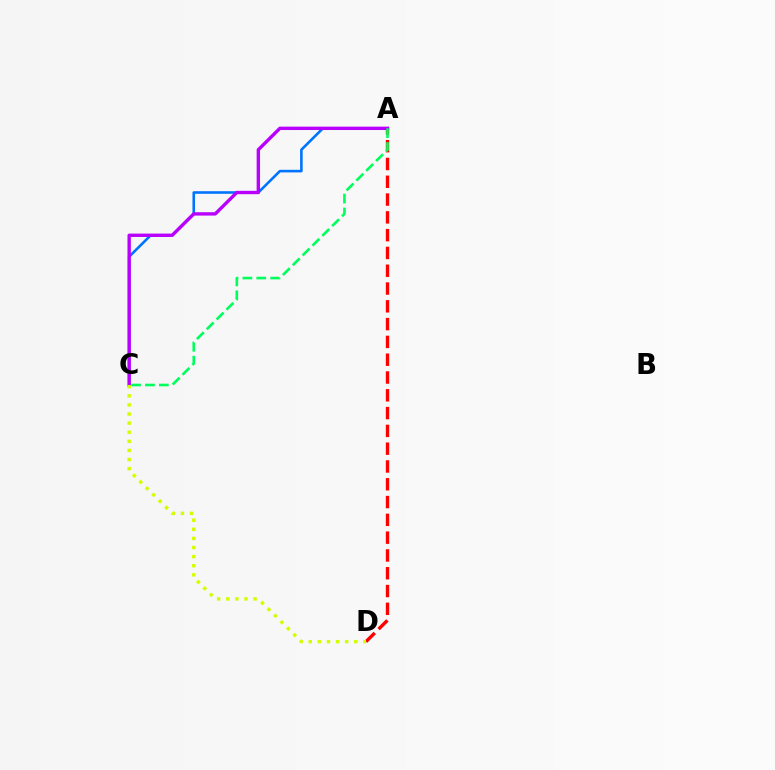{('A', 'C'): [{'color': '#0074ff', 'line_style': 'solid', 'thickness': 1.87}, {'color': '#b900ff', 'line_style': 'solid', 'thickness': 2.43}, {'color': '#00ff5c', 'line_style': 'dashed', 'thickness': 1.89}], ('A', 'D'): [{'color': '#ff0000', 'line_style': 'dashed', 'thickness': 2.42}], ('C', 'D'): [{'color': '#d1ff00', 'line_style': 'dotted', 'thickness': 2.47}]}